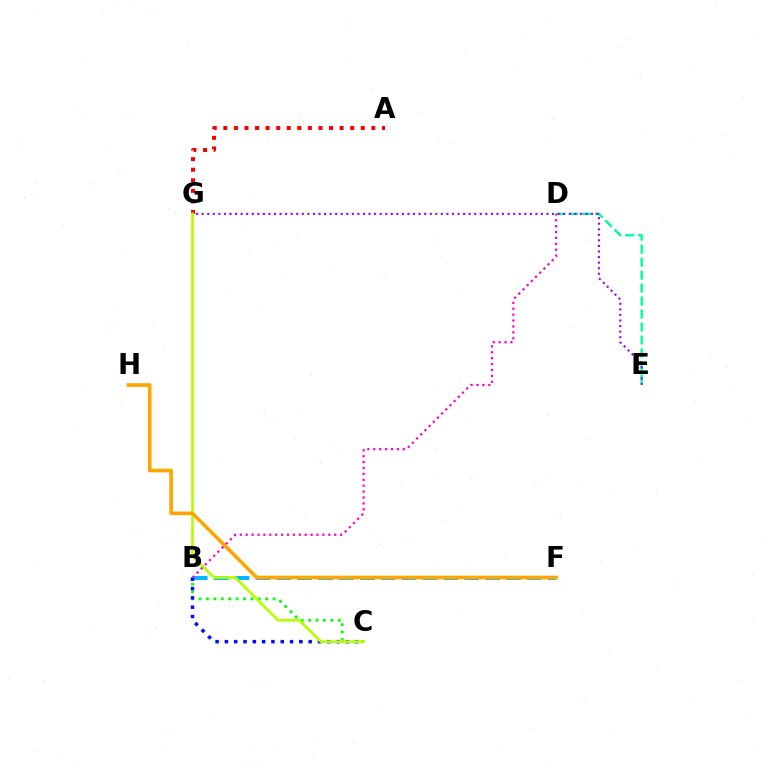{('B', 'F'): [{'color': '#00b5ff', 'line_style': 'dashed', 'thickness': 2.84}], ('B', 'C'): [{'color': '#08ff00', 'line_style': 'dotted', 'thickness': 2.01}, {'color': '#0010ff', 'line_style': 'dotted', 'thickness': 2.53}], ('D', 'E'): [{'color': '#00ff9d', 'line_style': 'dashed', 'thickness': 1.76}], ('A', 'G'): [{'color': '#ff0000', 'line_style': 'dotted', 'thickness': 2.87}], ('E', 'G'): [{'color': '#9b00ff', 'line_style': 'dotted', 'thickness': 1.51}], ('C', 'G'): [{'color': '#b3ff00', 'line_style': 'solid', 'thickness': 1.94}], ('F', 'H'): [{'color': '#ffa500', 'line_style': 'solid', 'thickness': 2.61}], ('B', 'D'): [{'color': '#ff00bd', 'line_style': 'dotted', 'thickness': 1.6}]}